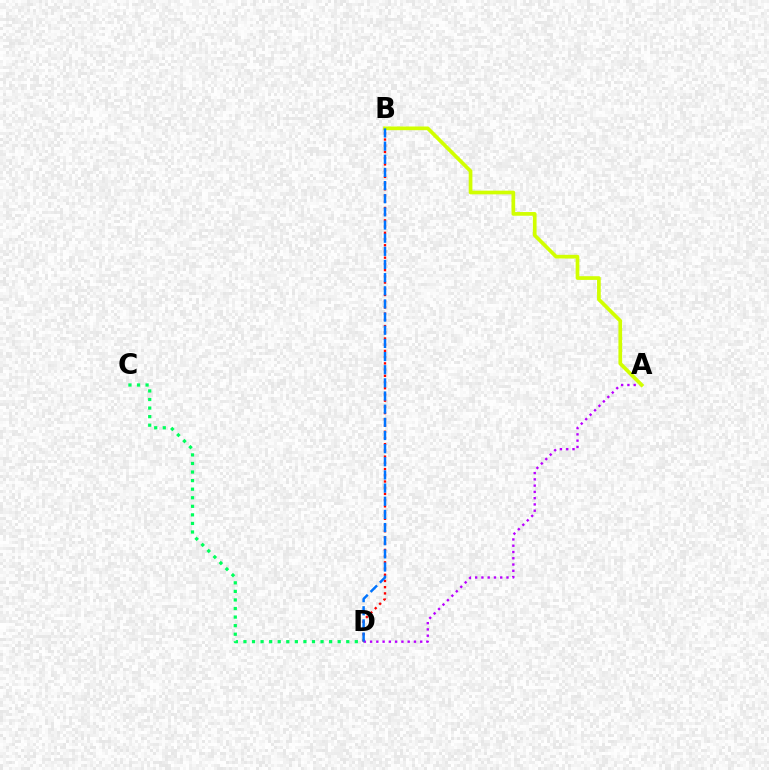{('C', 'D'): [{'color': '#00ff5c', 'line_style': 'dotted', 'thickness': 2.33}], ('B', 'D'): [{'color': '#ff0000', 'line_style': 'dotted', 'thickness': 1.69}, {'color': '#0074ff', 'line_style': 'dashed', 'thickness': 1.79}], ('A', 'D'): [{'color': '#b900ff', 'line_style': 'dotted', 'thickness': 1.7}], ('A', 'B'): [{'color': '#d1ff00', 'line_style': 'solid', 'thickness': 2.66}]}